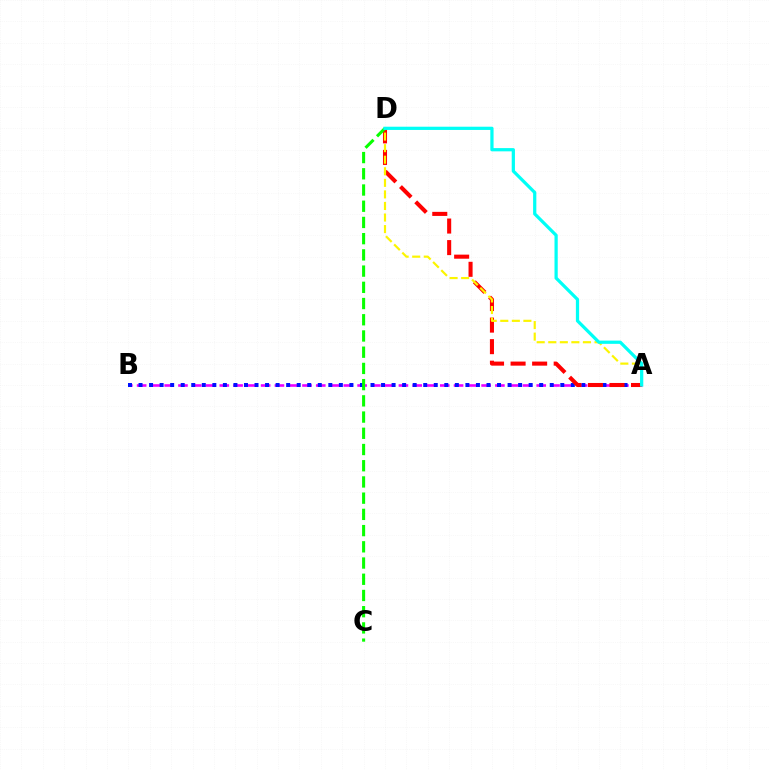{('A', 'B'): [{'color': '#ee00ff', 'line_style': 'dashed', 'thickness': 1.87}, {'color': '#0010ff', 'line_style': 'dotted', 'thickness': 2.86}], ('A', 'D'): [{'color': '#ff0000', 'line_style': 'dashed', 'thickness': 2.93}, {'color': '#fcf500', 'line_style': 'dashed', 'thickness': 1.57}, {'color': '#00fff6', 'line_style': 'solid', 'thickness': 2.33}], ('C', 'D'): [{'color': '#08ff00', 'line_style': 'dashed', 'thickness': 2.2}]}